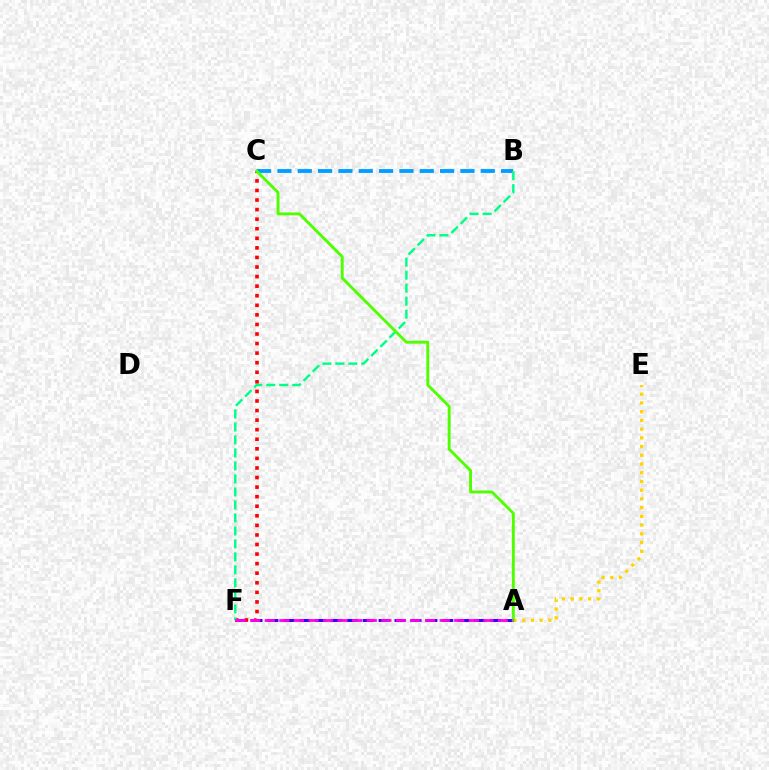{('A', 'E'): [{'color': '#ffd500', 'line_style': 'dotted', 'thickness': 2.37}], ('A', 'F'): [{'color': '#3700ff', 'line_style': 'dashed', 'thickness': 2.16}, {'color': '#ff00ed', 'line_style': 'dashed', 'thickness': 1.98}], ('C', 'F'): [{'color': '#ff0000', 'line_style': 'dotted', 'thickness': 2.6}], ('B', 'C'): [{'color': '#009eff', 'line_style': 'dashed', 'thickness': 2.76}], ('B', 'F'): [{'color': '#00ff86', 'line_style': 'dashed', 'thickness': 1.76}], ('A', 'C'): [{'color': '#4fff00', 'line_style': 'solid', 'thickness': 2.08}]}